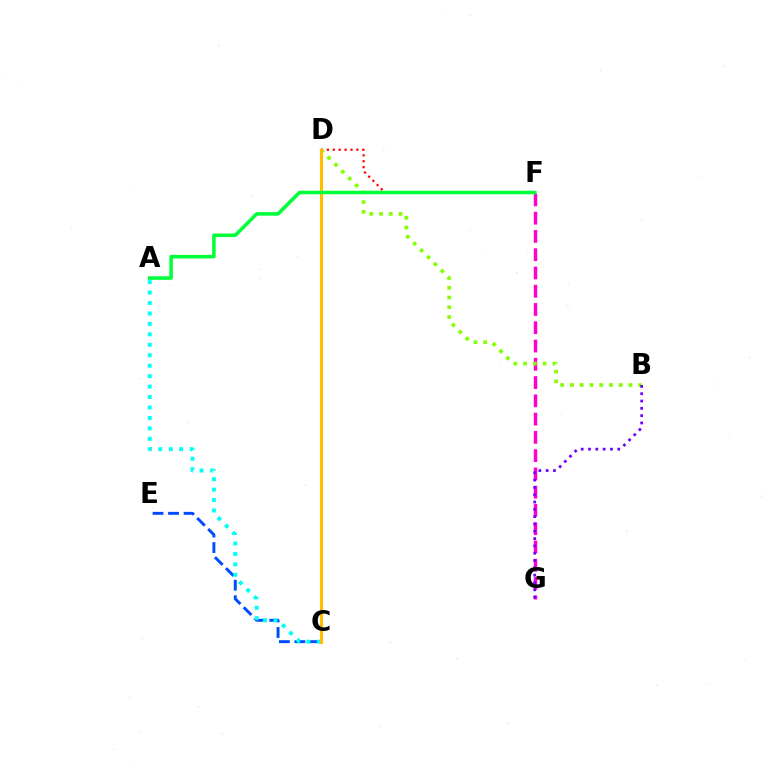{('C', 'E'): [{'color': '#004bff', 'line_style': 'dashed', 'thickness': 2.11}], ('F', 'G'): [{'color': '#ff00cf', 'line_style': 'dashed', 'thickness': 2.48}], ('B', 'D'): [{'color': '#84ff00', 'line_style': 'dotted', 'thickness': 2.65}], ('A', 'C'): [{'color': '#00fff6', 'line_style': 'dotted', 'thickness': 2.84}], ('D', 'F'): [{'color': '#ff0000', 'line_style': 'dotted', 'thickness': 1.61}], ('C', 'D'): [{'color': '#ffbd00', 'line_style': 'solid', 'thickness': 2.24}], ('B', 'G'): [{'color': '#7200ff', 'line_style': 'dotted', 'thickness': 1.99}], ('A', 'F'): [{'color': '#00ff39', 'line_style': 'solid', 'thickness': 2.55}]}